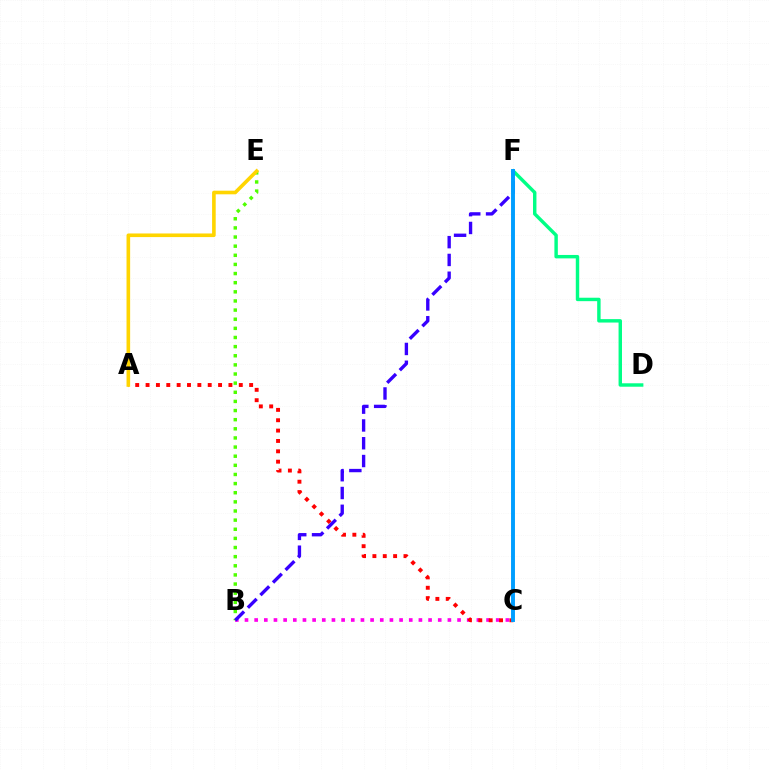{('B', 'C'): [{'color': '#ff00ed', 'line_style': 'dotted', 'thickness': 2.63}], ('D', 'F'): [{'color': '#00ff86', 'line_style': 'solid', 'thickness': 2.47}], ('B', 'E'): [{'color': '#4fff00', 'line_style': 'dotted', 'thickness': 2.48}], ('A', 'C'): [{'color': '#ff0000', 'line_style': 'dotted', 'thickness': 2.81}], ('B', 'F'): [{'color': '#3700ff', 'line_style': 'dashed', 'thickness': 2.42}], ('C', 'F'): [{'color': '#009eff', 'line_style': 'solid', 'thickness': 2.82}], ('A', 'E'): [{'color': '#ffd500', 'line_style': 'solid', 'thickness': 2.6}]}